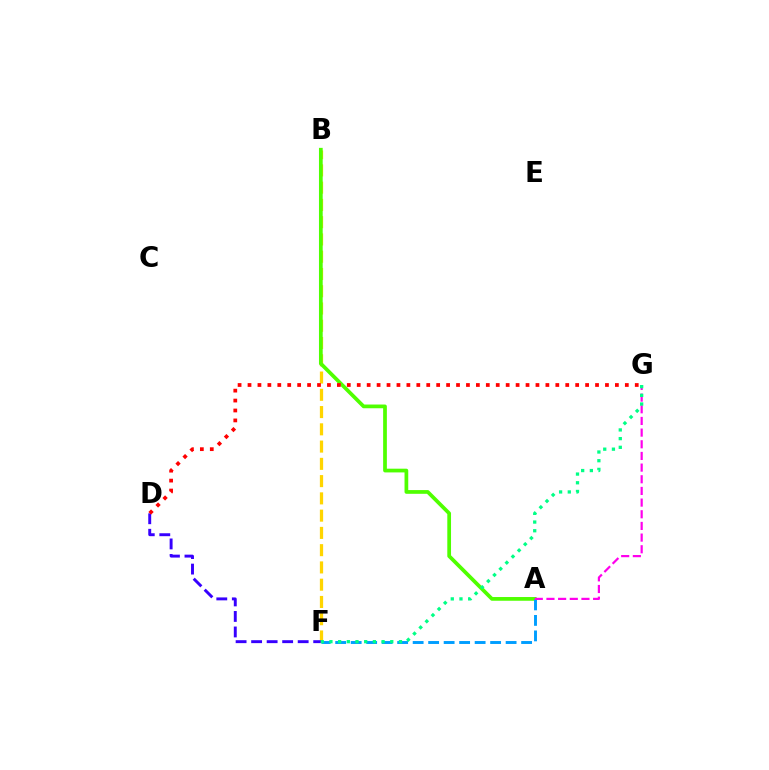{('B', 'F'): [{'color': '#ffd500', 'line_style': 'dashed', 'thickness': 2.35}], ('A', 'B'): [{'color': '#4fff00', 'line_style': 'solid', 'thickness': 2.68}], ('A', 'F'): [{'color': '#009eff', 'line_style': 'dashed', 'thickness': 2.1}], ('D', 'F'): [{'color': '#3700ff', 'line_style': 'dashed', 'thickness': 2.11}], ('D', 'G'): [{'color': '#ff0000', 'line_style': 'dotted', 'thickness': 2.7}], ('A', 'G'): [{'color': '#ff00ed', 'line_style': 'dashed', 'thickness': 1.58}], ('F', 'G'): [{'color': '#00ff86', 'line_style': 'dotted', 'thickness': 2.36}]}